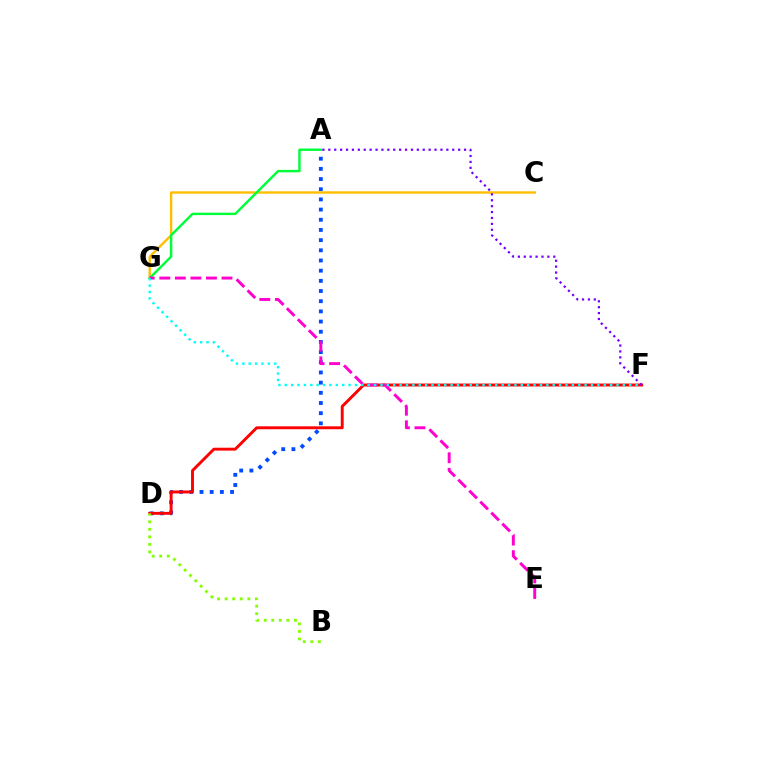{('A', 'D'): [{'color': '#004bff', 'line_style': 'dotted', 'thickness': 2.77}], ('C', 'G'): [{'color': '#ffbd00', 'line_style': 'solid', 'thickness': 1.72}], ('D', 'F'): [{'color': '#ff0000', 'line_style': 'solid', 'thickness': 2.1}], ('A', 'F'): [{'color': '#7200ff', 'line_style': 'dotted', 'thickness': 1.6}], ('A', 'G'): [{'color': '#00ff39', 'line_style': 'solid', 'thickness': 1.75}], ('B', 'D'): [{'color': '#84ff00', 'line_style': 'dotted', 'thickness': 2.05}], ('E', 'G'): [{'color': '#ff00cf', 'line_style': 'dashed', 'thickness': 2.11}], ('F', 'G'): [{'color': '#00fff6', 'line_style': 'dotted', 'thickness': 1.73}]}